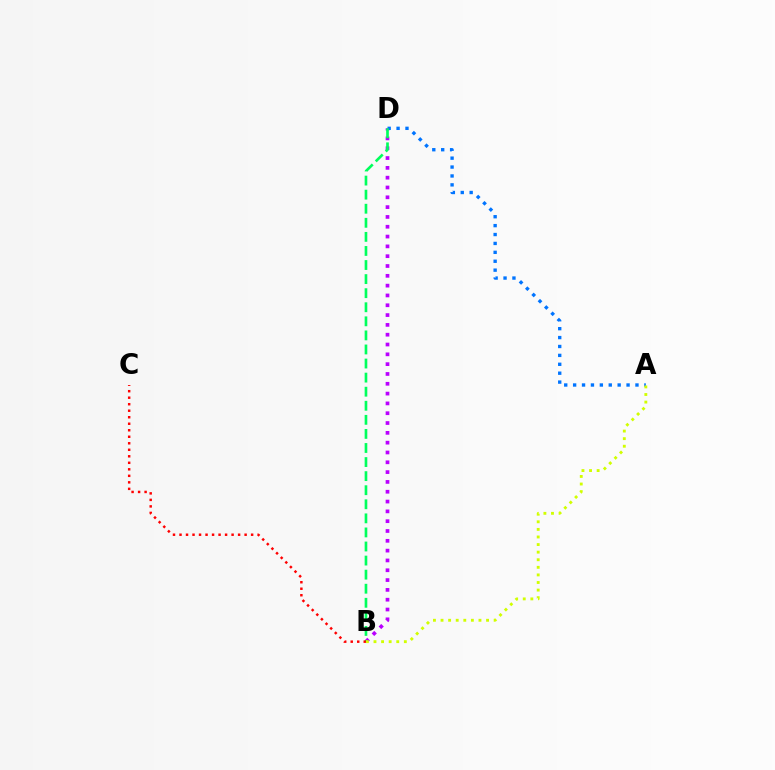{('B', 'D'): [{'color': '#b900ff', 'line_style': 'dotted', 'thickness': 2.67}, {'color': '#00ff5c', 'line_style': 'dashed', 'thickness': 1.91}], ('A', 'D'): [{'color': '#0074ff', 'line_style': 'dotted', 'thickness': 2.42}], ('B', 'C'): [{'color': '#ff0000', 'line_style': 'dotted', 'thickness': 1.77}], ('A', 'B'): [{'color': '#d1ff00', 'line_style': 'dotted', 'thickness': 2.06}]}